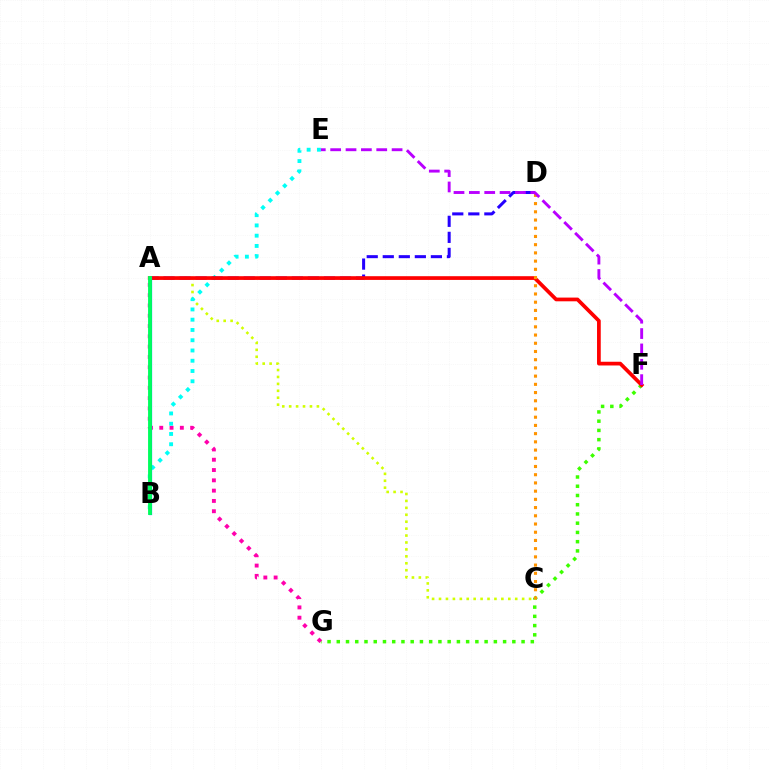{('F', 'G'): [{'color': '#3dff00', 'line_style': 'dotted', 'thickness': 2.51}], ('A', 'C'): [{'color': '#d1ff00', 'line_style': 'dotted', 'thickness': 1.88}], ('A', 'G'): [{'color': '#ff00ac', 'line_style': 'dotted', 'thickness': 2.8}], ('B', 'E'): [{'color': '#00fff6', 'line_style': 'dotted', 'thickness': 2.79}], ('A', 'D'): [{'color': '#2500ff', 'line_style': 'dashed', 'thickness': 2.18}], ('A', 'F'): [{'color': '#ff0000', 'line_style': 'solid', 'thickness': 2.68}], ('C', 'D'): [{'color': '#ff9400', 'line_style': 'dotted', 'thickness': 2.23}], ('E', 'F'): [{'color': '#b900ff', 'line_style': 'dashed', 'thickness': 2.09}], ('A', 'B'): [{'color': '#0074ff', 'line_style': 'solid', 'thickness': 2.32}, {'color': '#00ff5c', 'line_style': 'solid', 'thickness': 2.77}]}